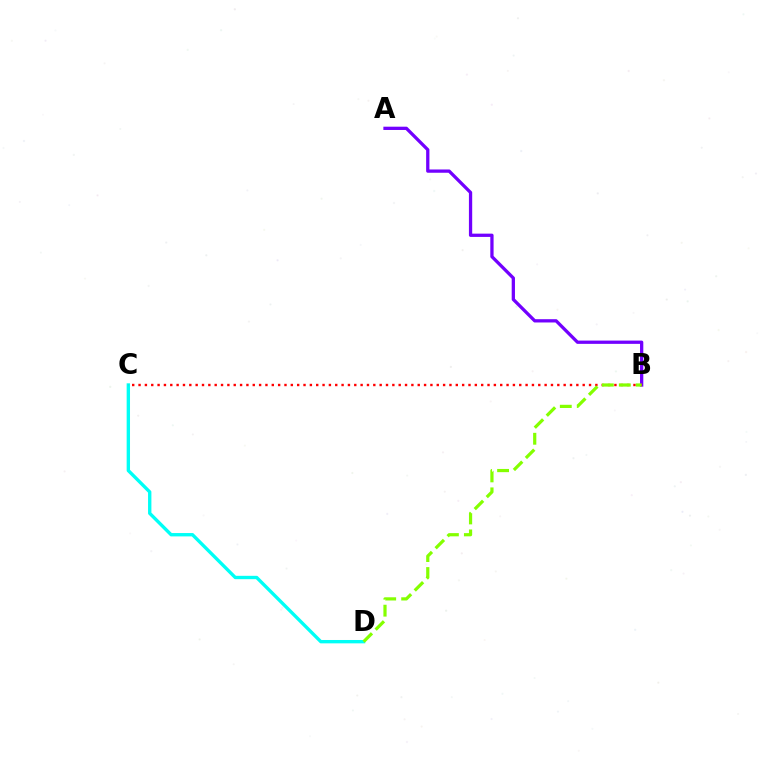{('C', 'D'): [{'color': '#00fff6', 'line_style': 'solid', 'thickness': 2.42}], ('A', 'B'): [{'color': '#7200ff', 'line_style': 'solid', 'thickness': 2.36}], ('B', 'C'): [{'color': '#ff0000', 'line_style': 'dotted', 'thickness': 1.72}], ('B', 'D'): [{'color': '#84ff00', 'line_style': 'dashed', 'thickness': 2.31}]}